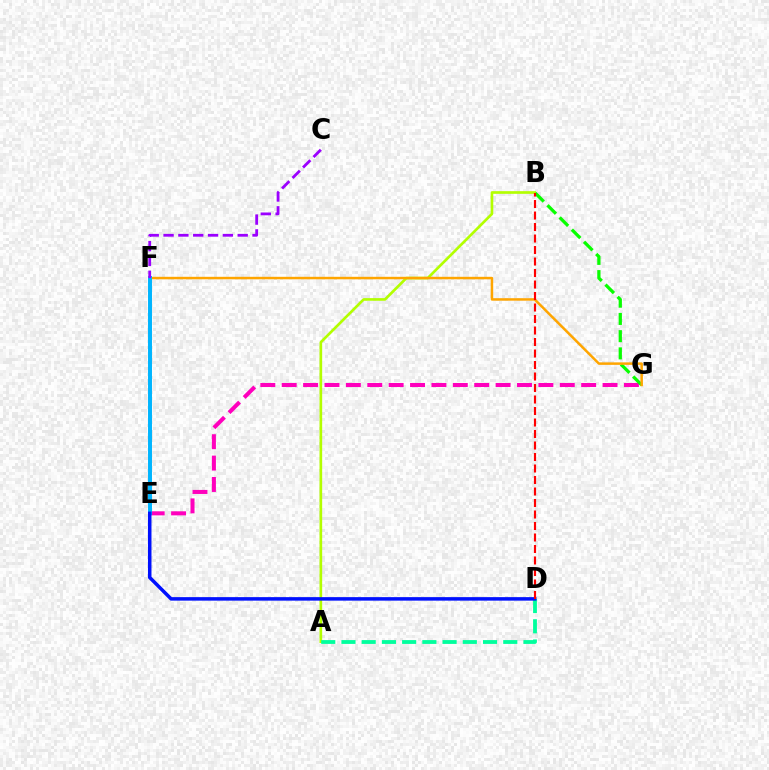{('A', 'B'): [{'color': '#b3ff00', 'line_style': 'solid', 'thickness': 1.92}], ('A', 'D'): [{'color': '#00ff9d', 'line_style': 'dashed', 'thickness': 2.75}], ('E', 'G'): [{'color': '#ff00bd', 'line_style': 'dashed', 'thickness': 2.91}], ('B', 'G'): [{'color': '#08ff00', 'line_style': 'dashed', 'thickness': 2.34}], ('F', 'G'): [{'color': '#ffa500', 'line_style': 'solid', 'thickness': 1.8}], ('E', 'F'): [{'color': '#00b5ff', 'line_style': 'solid', 'thickness': 2.85}], ('C', 'F'): [{'color': '#9b00ff', 'line_style': 'dashed', 'thickness': 2.01}], ('D', 'E'): [{'color': '#0010ff', 'line_style': 'solid', 'thickness': 2.52}], ('B', 'D'): [{'color': '#ff0000', 'line_style': 'dashed', 'thickness': 1.56}]}